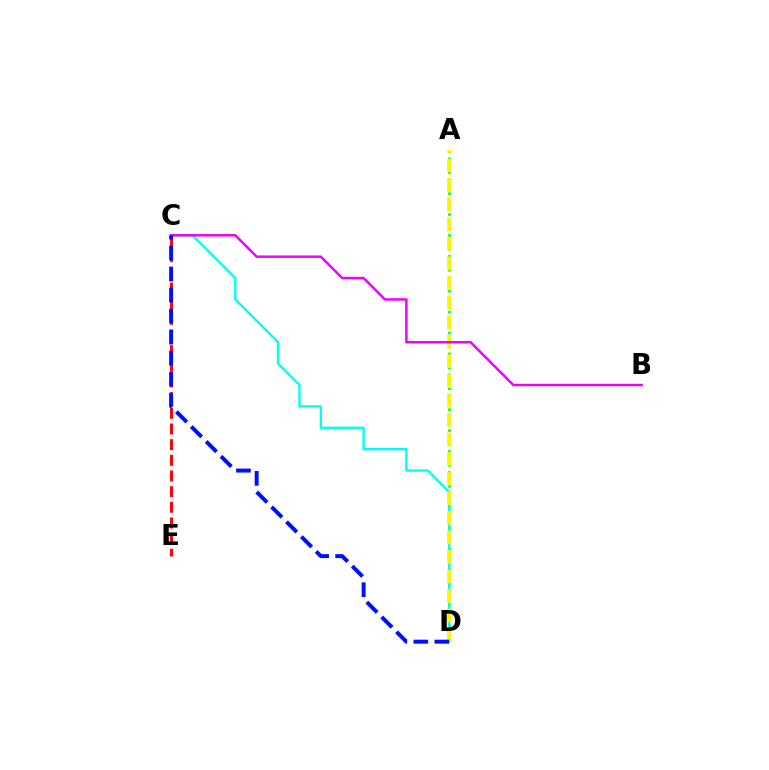{('C', 'E'): [{'color': '#ff0000', 'line_style': 'dashed', 'thickness': 2.13}], ('A', 'D'): [{'color': '#08ff00', 'line_style': 'dotted', 'thickness': 1.89}, {'color': '#fcf500', 'line_style': 'dashed', 'thickness': 2.66}], ('C', 'D'): [{'color': '#00fff6', 'line_style': 'solid', 'thickness': 1.7}, {'color': '#0010ff', 'line_style': 'dashed', 'thickness': 2.86}], ('B', 'C'): [{'color': '#ee00ff', 'line_style': 'solid', 'thickness': 1.78}]}